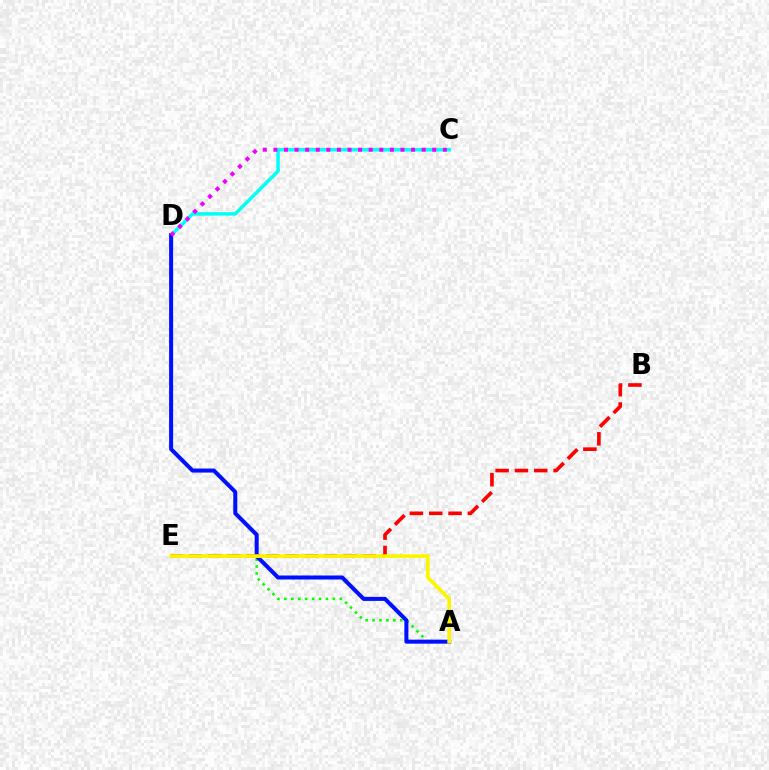{('A', 'E'): [{'color': '#08ff00', 'line_style': 'dotted', 'thickness': 1.88}, {'color': '#fcf500', 'line_style': 'solid', 'thickness': 2.65}], ('C', 'D'): [{'color': '#00fff6', 'line_style': 'solid', 'thickness': 2.51}, {'color': '#ee00ff', 'line_style': 'dotted', 'thickness': 2.88}], ('A', 'D'): [{'color': '#0010ff', 'line_style': 'solid', 'thickness': 2.9}], ('B', 'E'): [{'color': '#ff0000', 'line_style': 'dashed', 'thickness': 2.63}]}